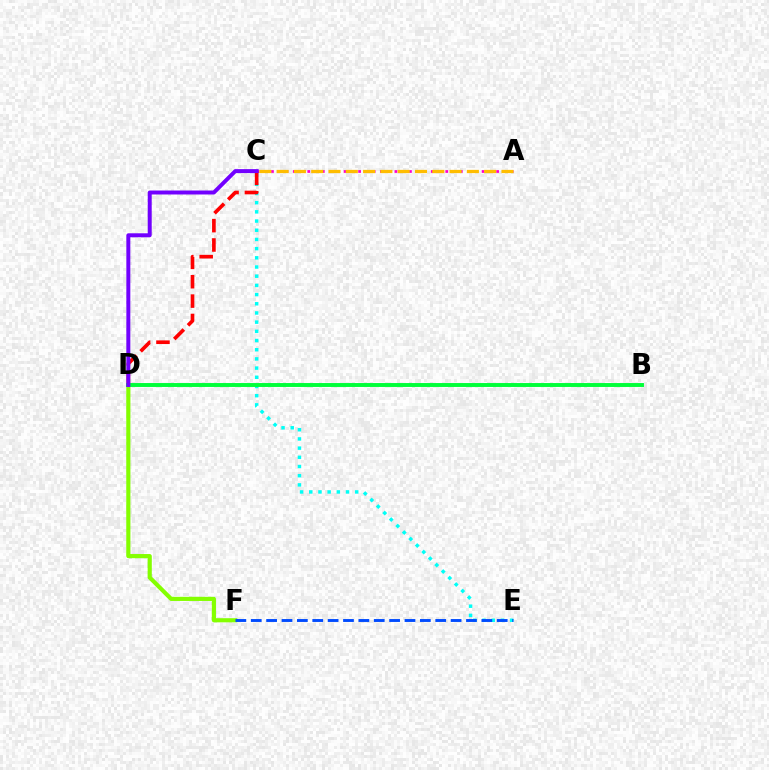{('C', 'E'): [{'color': '#00fff6', 'line_style': 'dotted', 'thickness': 2.5}], ('A', 'C'): [{'color': '#ff00cf', 'line_style': 'dotted', 'thickness': 1.97}, {'color': '#ffbd00', 'line_style': 'dashed', 'thickness': 2.35}], ('D', 'F'): [{'color': '#84ff00', 'line_style': 'solid', 'thickness': 2.99}], ('C', 'D'): [{'color': '#ff0000', 'line_style': 'dashed', 'thickness': 2.63}, {'color': '#7200ff', 'line_style': 'solid', 'thickness': 2.86}], ('B', 'D'): [{'color': '#00ff39', 'line_style': 'solid', 'thickness': 2.82}], ('E', 'F'): [{'color': '#004bff', 'line_style': 'dashed', 'thickness': 2.09}]}